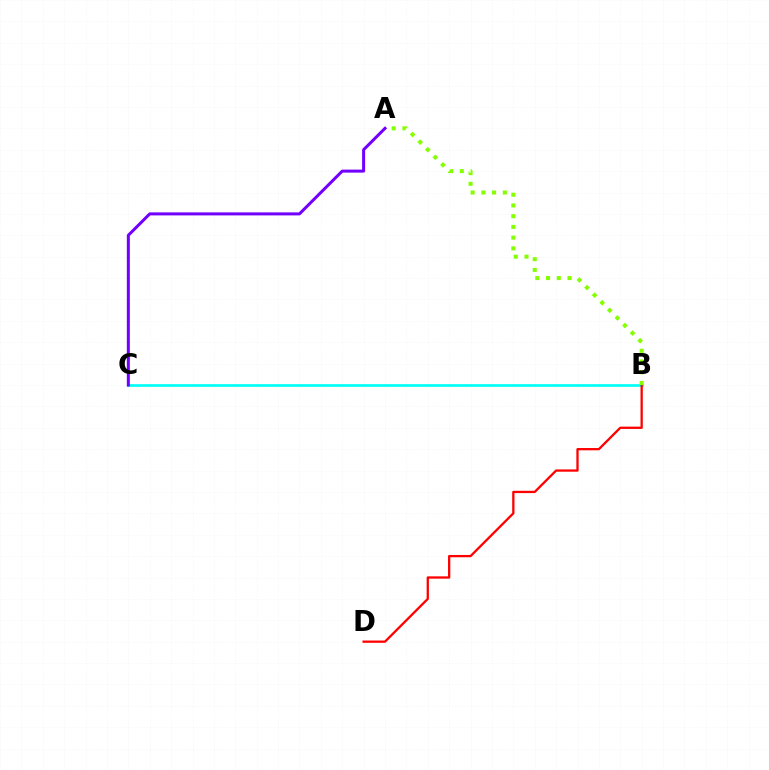{('B', 'C'): [{'color': '#00fff6', 'line_style': 'solid', 'thickness': 1.94}], ('B', 'D'): [{'color': '#ff0000', 'line_style': 'solid', 'thickness': 1.65}], ('A', 'B'): [{'color': '#84ff00', 'line_style': 'dotted', 'thickness': 2.92}], ('A', 'C'): [{'color': '#7200ff', 'line_style': 'solid', 'thickness': 2.18}]}